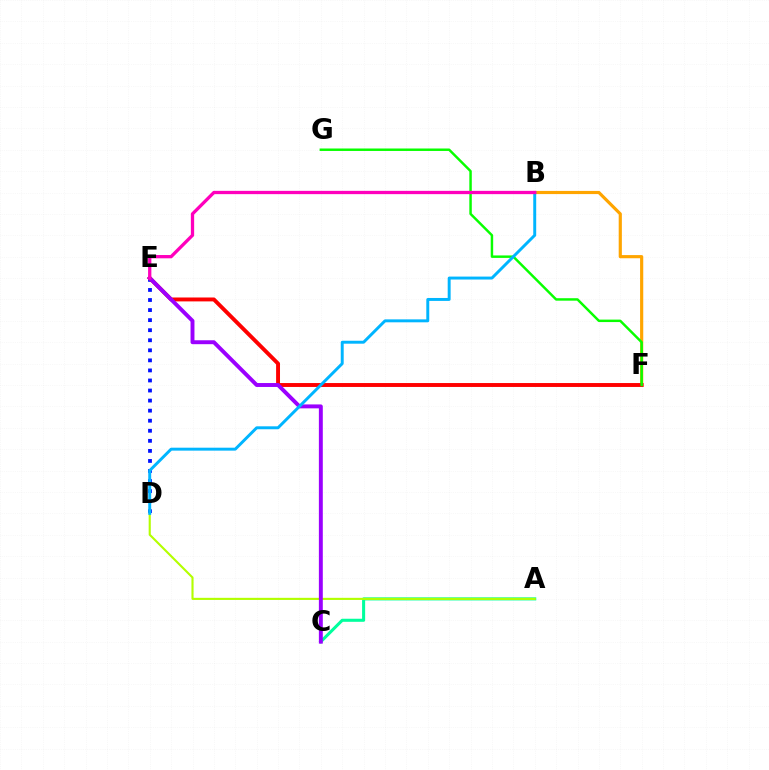{('A', 'C'): [{'color': '#00ff9d', 'line_style': 'solid', 'thickness': 2.2}], ('D', 'E'): [{'color': '#0010ff', 'line_style': 'dotted', 'thickness': 2.73}], ('A', 'D'): [{'color': '#b3ff00', 'line_style': 'solid', 'thickness': 1.53}], ('B', 'F'): [{'color': '#ffa500', 'line_style': 'solid', 'thickness': 2.28}], ('E', 'F'): [{'color': '#ff0000', 'line_style': 'solid', 'thickness': 2.81}], ('C', 'E'): [{'color': '#9b00ff', 'line_style': 'solid', 'thickness': 2.82}], ('F', 'G'): [{'color': '#08ff00', 'line_style': 'solid', 'thickness': 1.77}], ('B', 'D'): [{'color': '#00b5ff', 'line_style': 'solid', 'thickness': 2.12}], ('B', 'E'): [{'color': '#ff00bd', 'line_style': 'solid', 'thickness': 2.37}]}